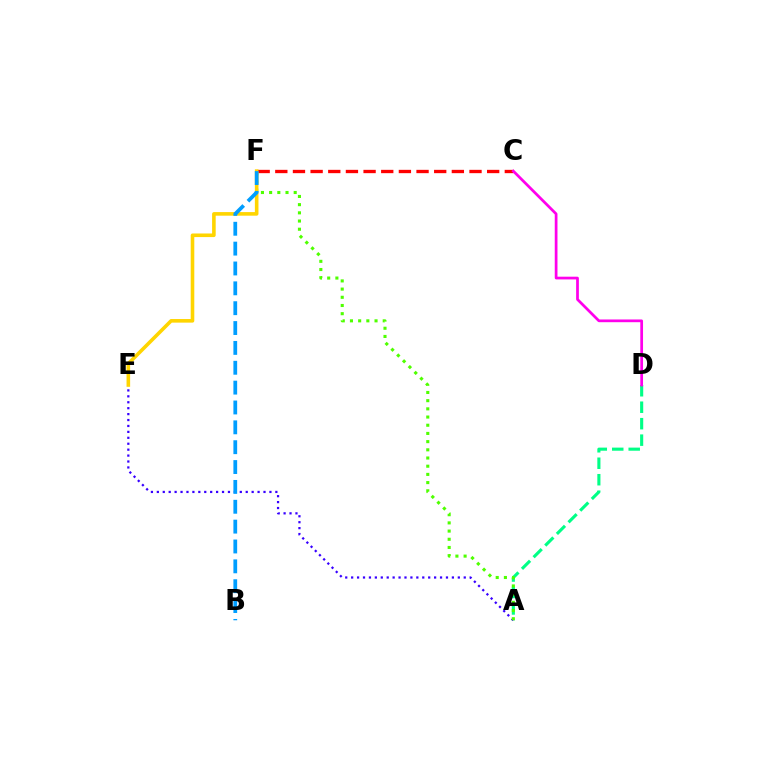{('C', 'F'): [{'color': '#ff0000', 'line_style': 'dashed', 'thickness': 2.4}], ('A', 'D'): [{'color': '#00ff86', 'line_style': 'dashed', 'thickness': 2.24}], ('A', 'E'): [{'color': '#3700ff', 'line_style': 'dotted', 'thickness': 1.61}], ('A', 'F'): [{'color': '#4fff00', 'line_style': 'dotted', 'thickness': 2.23}], ('C', 'D'): [{'color': '#ff00ed', 'line_style': 'solid', 'thickness': 1.97}], ('E', 'F'): [{'color': '#ffd500', 'line_style': 'solid', 'thickness': 2.59}], ('B', 'F'): [{'color': '#009eff', 'line_style': 'dashed', 'thickness': 2.7}]}